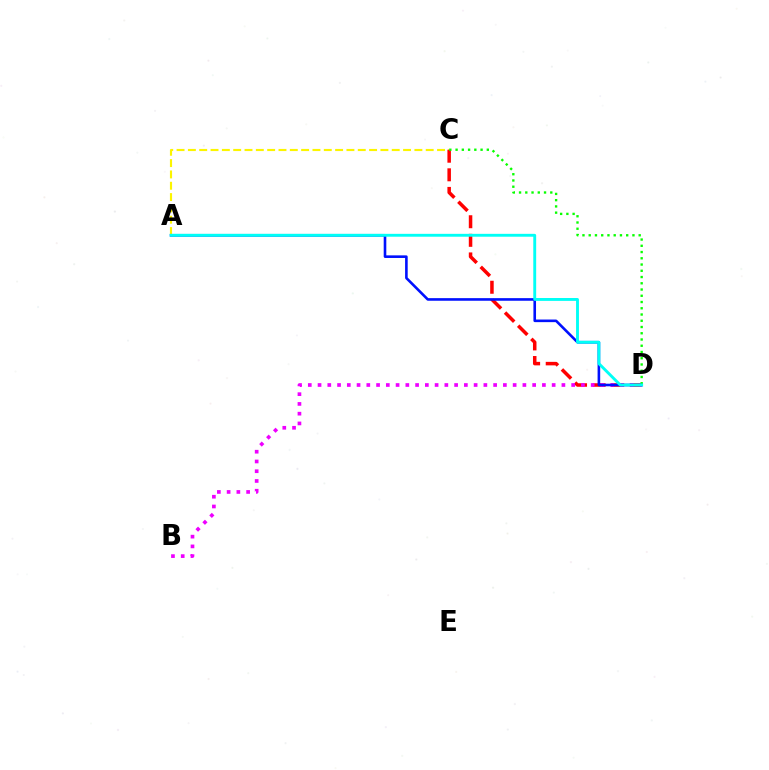{('A', 'C'): [{'color': '#fcf500', 'line_style': 'dashed', 'thickness': 1.54}], ('C', 'D'): [{'color': '#ff0000', 'line_style': 'dashed', 'thickness': 2.53}, {'color': '#08ff00', 'line_style': 'dotted', 'thickness': 1.7}], ('B', 'D'): [{'color': '#ee00ff', 'line_style': 'dotted', 'thickness': 2.65}], ('A', 'D'): [{'color': '#0010ff', 'line_style': 'solid', 'thickness': 1.88}, {'color': '#00fff6', 'line_style': 'solid', 'thickness': 2.08}]}